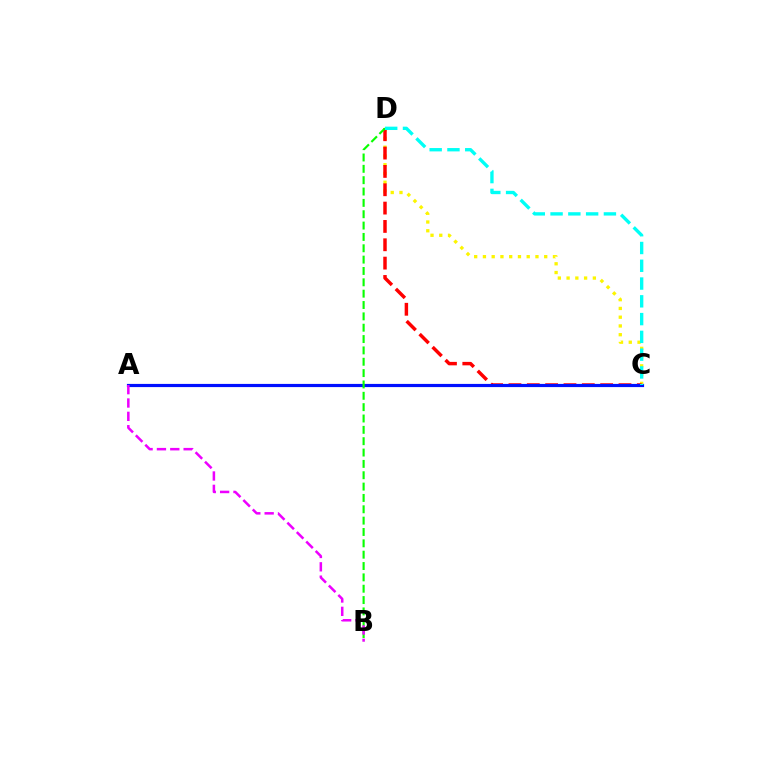{('C', 'D'): [{'color': '#fcf500', 'line_style': 'dotted', 'thickness': 2.38}, {'color': '#ff0000', 'line_style': 'dashed', 'thickness': 2.49}, {'color': '#00fff6', 'line_style': 'dashed', 'thickness': 2.42}], ('A', 'C'): [{'color': '#0010ff', 'line_style': 'solid', 'thickness': 2.29}], ('B', 'D'): [{'color': '#08ff00', 'line_style': 'dashed', 'thickness': 1.54}], ('A', 'B'): [{'color': '#ee00ff', 'line_style': 'dashed', 'thickness': 1.81}]}